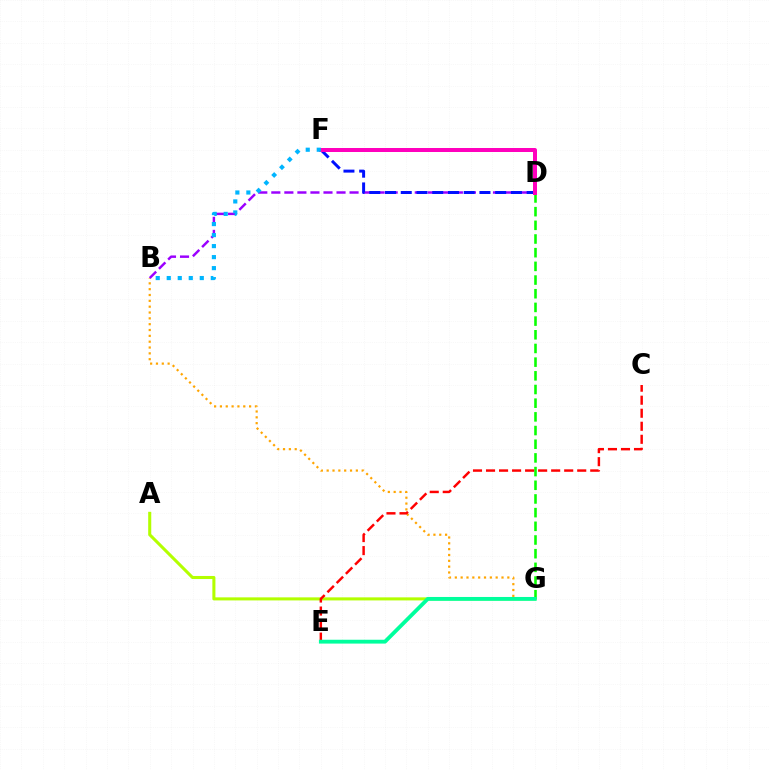{('B', 'G'): [{'color': '#ffa500', 'line_style': 'dotted', 'thickness': 1.59}], ('D', 'G'): [{'color': '#08ff00', 'line_style': 'dashed', 'thickness': 1.86}], ('B', 'D'): [{'color': '#9b00ff', 'line_style': 'dashed', 'thickness': 1.77}], ('D', 'F'): [{'color': '#0010ff', 'line_style': 'dashed', 'thickness': 2.14}, {'color': '#ff00bd', 'line_style': 'solid', 'thickness': 2.87}], ('A', 'G'): [{'color': '#b3ff00', 'line_style': 'solid', 'thickness': 2.2}], ('C', 'E'): [{'color': '#ff0000', 'line_style': 'dashed', 'thickness': 1.77}], ('E', 'G'): [{'color': '#00ff9d', 'line_style': 'solid', 'thickness': 2.77}], ('B', 'F'): [{'color': '#00b5ff', 'line_style': 'dotted', 'thickness': 2.99}]}